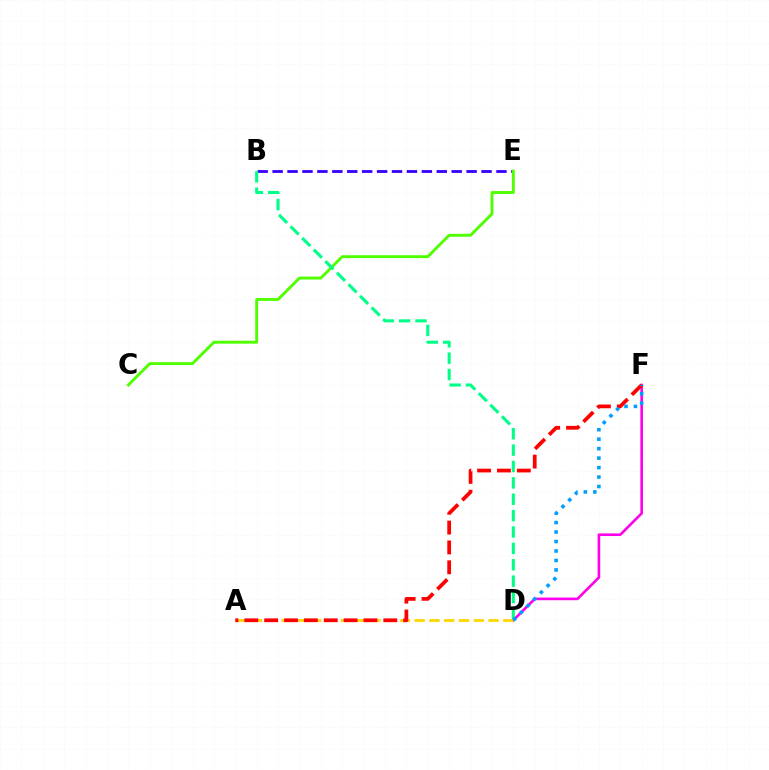{('B', 'E'): [{'color': '#3700ff', 'line_style': 'dashed', 'thickness': 2.03}], ('D', 'F'): [{'color': '#ff00ed', 'line_style': 'solid', 'thickness': 1.89}, {'color': '#009eff', 'line_style': 'dotted', 'thickness': 2.57}], ('C', 'E'): [{'color': '#4fff00', 'line_style': 'solid', 'thickness': 2.09}], ('B', 'D'): [{'color': '#00ff86', 'line_style': 'dashed', 'thickness': 2.23}], ('A', 'D'): [{'color': '#ffd500', 'line_style': 'dashed', 'thickness': 2.01}], ('A', 'F'): [{'color': '#ff0000', 'line_style': 'dashed', 'thickness': 2.7}]}